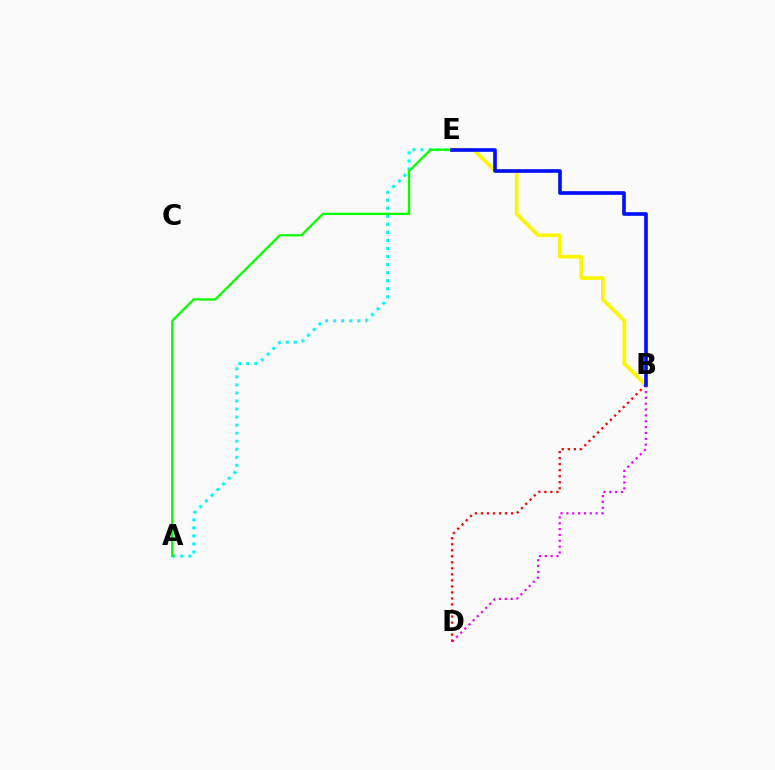{('B', 'E'): [{'color': '#fcf500', 'line_style': 'solid', 'thickness': 2.66}, {'color': '#0010ff', 'line_style': 'solid', 'thickness': 2.63}], ('A', 'E'): [{'color': '#00fff6', 'line_style': 'dotted', 'thickness': 2.19}, {'color': '#08ff00', 'line_style': 'solid', 'thickness': 1.64}], ('B', 'D'): [{'color': '#ee00ff', 'line_style': 'dotted', 'thickness': 1.59}, {'color': '#ff0000', 'line_style': 'dotted', 'thickness': 1.64}]}